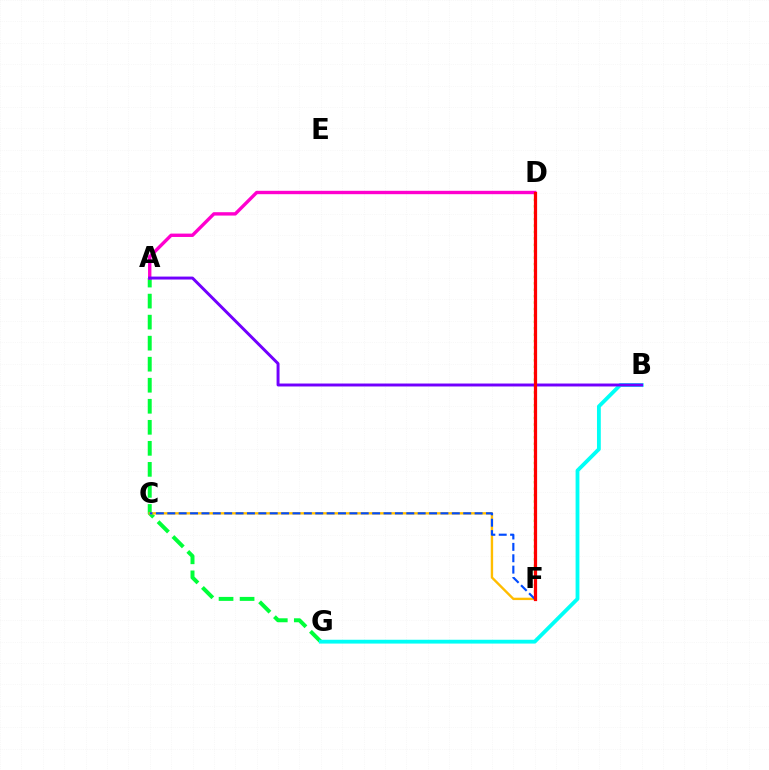{('D', 'F'): [{'color': '#84ff00', 'line_style': 'dotted', 'thickness': 1.74}, {'color': '#ff0000', 'line_style': 'solid', 'thickness': 2.32}], ('A', 'G'): [{'color': '#00ff39', 'line_style': 'dashed', 'thickness': 2.86}], ('B', 'G'): [{'color': '#00fff6', 'line_style': 'solid', 'thickness': 2.75}], ('C', 'F'): [{'color': '#ffbd00', 'line_style': 'solid', 'thickness': 1.72}, {'color': '#004bff', 'line_style': 'dashed', 'thickness': 1.55}], ('A', 'D'): [{'color': '#ff00cf', 'line_style': 'solid', 'thickness': 2.43}], ('A', 'B'): [{'color': '#7200ff', 'line_style': 'solid', 'thickness': 2.12}]}